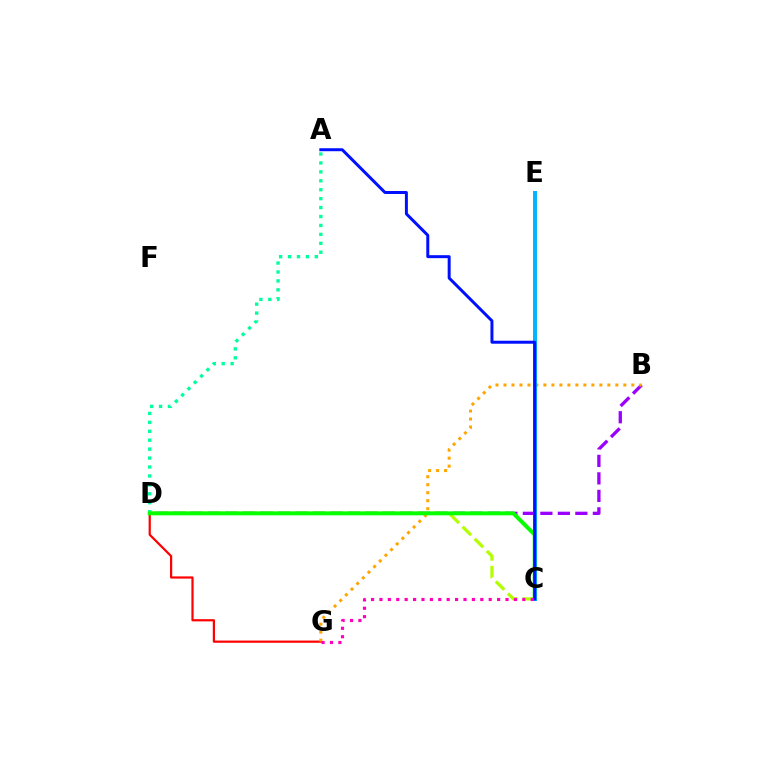{('B', 'D'): [{'color': '#9b00ff', 'line_style': 'dashed', 'thickness': 2.38}], ('D', 'G'): [{'color': '#ff0000', 'line_style': 'solid', 'thickness': 1.59}], ('B', 'G'): [{'color': '#ffa500', 'line_style': 'dotted', 'thickness': 2.17}], ('C', 'D'): [{'color': '#b3ff00', 'line_style': 'dashed', 'thickness': 2.32}, {'color': '#08ff00', 'line_style': 'solid', 'thickness': 2.87}], ('A', 'D'): [{'color': '#00ff9d', 'line_style': 'dotted', 'thickness': 2.43}], ('C', 'E'): [{'color': '#00b5ff', 'line_style': 'solid', 'thickness': 2.85}], ('A', 'C'): [{'color': '#0010ff', 'line_style': 'solid', 'thickness': 2.15}], ('C', 'G'): [{'color': '#ff00bd', 'line_style': 'dotted', 'thickness': 2.28}]}